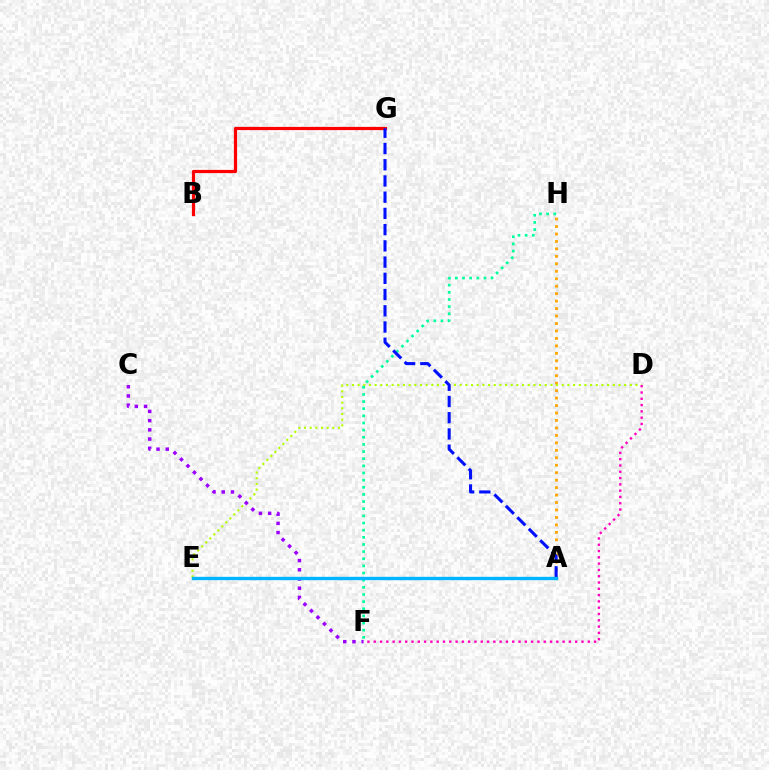{('A', 'H'): [{'color': '#ffa500', 'line_style': 'dotted', 'thickness': 2.03}], ('D', 'E'): [{'color': '#b3ff00', 'line_style': 'dotted', 'thickness': 1.54}], ('C', 'F'): [{'color': '#9b00ff', 'line_style': 'dotted', 'thickness': 2.5}], ('D', 'F'): [{'color': '#ff00bd', 'line_style': 'dotted', 'thickness': 1.71}], ('A', 'E'): [{'color': '#08ff00', 'line_style': 'dashed', 'thickness': 1.9}, {'color': '#00b5ff', 'line_style': 'solid', 'thickness': 2.42}], ('B', 'G'): [{'color': '#ff0000', 'line_style': 'solid', 'thickness': 2.31}], ('F', 'H'): [{'color': '#00ff9d', 'line_style': 'dotted', 'thickness': 1.94}], ('A', 'G'): [{'color': '#0010ff', 'line_style': 'dashed', 'thickness': 2.2}]}